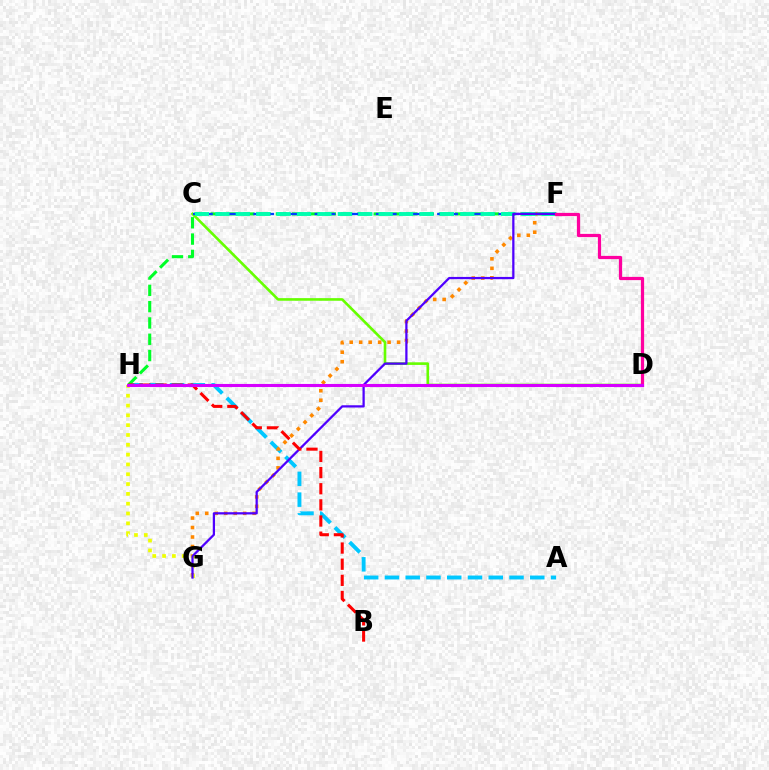{('A', 'H'): [{'color': '#00c7ff', 'line_style': 'dashed', 'thickness': 2.82}], ('F', 'H'): [{'color': '#00ff27', 'line_style': 'dashed', 'thickness': 2.21}], ('F', 'G'): [{'color': '#ff8800', 'line_style': 'dotted', 'thickness': 2.58}, {'color': '#4f00ff', 'line_style': 'solid', 'thickness': 1.62}], ('C', 'D'): [{'color': '#66ff00', 'line_style': 'solid', 'thickness': 1.88}], ('C', 'F'): [{'color': '#003fff', 'line_style': 'dashed', 'thickness': 1.67}, {'color': '#00ffaf', 'line_style': 'dashed', 'thickness': 2.77}], ('G', 'H'): [{'color': '#eeff00', 'line_style': 'dotted', 'thickness': 2.67}], ('D', 'F'): [{'color': '#ff00a0', 'line_style': 'solid', 'thickness': 2.33}], ('B', 'H'): [{'color': '#ff0000', 'line_style': 'dashed', 'thickness': 2.19}], ('D', 'H'): [{'color': '#d600ff', 'line_style': 'solid', 'thickness': 2.23}]}